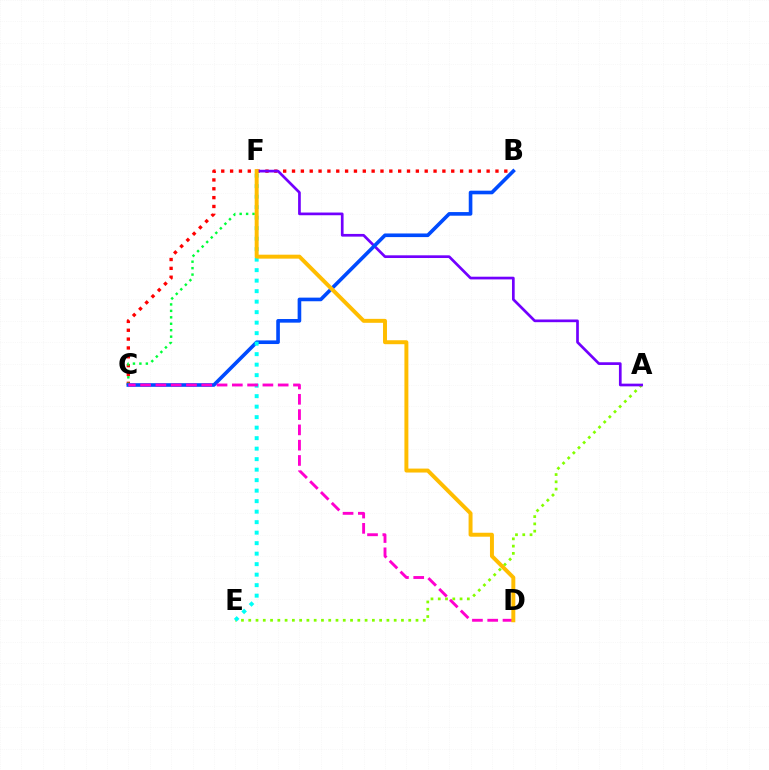{('B', 'C'): [{'color': '#ff0000', 'line_style': 'dotted', 'thickness': 2.4}, {'color': '#004bff', 'line_style': 'solid', 'thickness': 2.61}], ('C', 'F'): [{'color': '#00ff39', 'line_style': 'dotted', 'thickness': 1.75}], ('A', 'E'): [{'color': '#84ff00', 'line_style': 'dotted', 'thickness': 1.98}], ('A', 'F'): [{'color': '#7200ff', 'line_style': 'solid', 'thickness': 1.94}], ('E', 'F'): [{'color': '#00fff6', 'line_style': 'dotted', 'thickness': 2.85}], ('C', 'D'): [{'color': '#ff00cf', 'line_style': 'dashed', 'thickness': 2.08}], ('D', 'F'): [{'color': '#ffbd00', 'line_style': 'solid', 'thickness': 2.85}]}